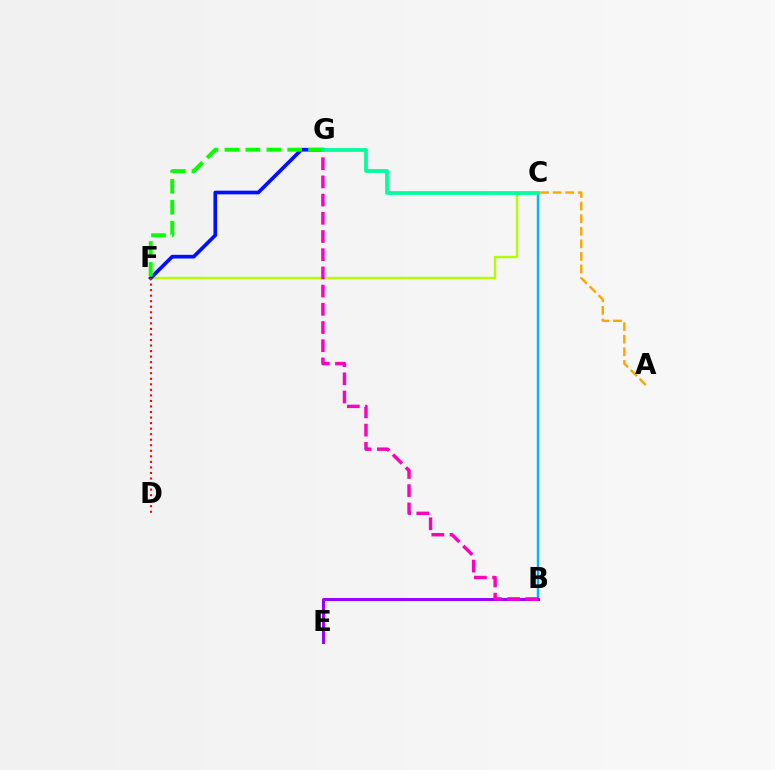{('B', 'C'): [{'color': '#00b5ff', 'line_style': 'solid', 'thickness': 1.75}], ('C', 'F'): [{'color': '#b3ff00', 'line_style': 'solid', 'thickness': 1.7}], ('F', 'G'): [{'color': '#0010ff', 'line_style': 'solid', 'thickness': 2.64}, {'color': '#08ff00', 'line_style': 'dashed', 'thickness': 2.84}], ('A', 'C'): [{'color': '#ffa500', 'line_style': 'dashed', 'thickness': 1.71}], ('D', 'F'): [{'color': '#ff0000', 'line_style': 'dotted', 'thickness': 1.51}], ('B', 'E'): [{'color': '#9b00ff', 'line_style': 'solid', 'thickness': 2.14}], ('B', 'G'): [{'color': '#ff00bd', 'line_style': 'dashed', 'thickness': 2.47}], ('C', 'G'): [{'color': '#00ff9d', 'line_style': 'solid', 'thickness': 2.7}]}